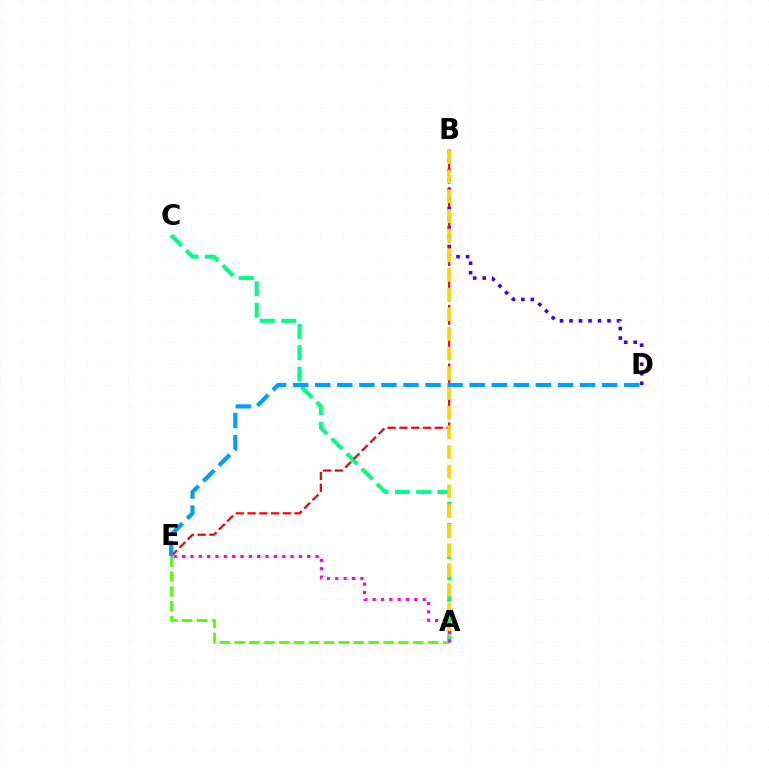{('B', 'D'): [{'color': '#3700ff', 'line_style': 'dotted', 'thickness': 2.58}], ('A', 'C'): [{'color': '#00ff86', 'line_style': 'dashed', 'thickness': 2.9}], ('A', 'E'): [{'color': '#4fff00', 'line_style': 'dashed', 'thickness': 2.02}, {'color': '#ff00ed', 'line_style': 'dotted', 'thickness': 2.27}], ('B', 'E'): [{'color': '#ff0000', 'line_style': 'dashed', 'thickness': 1.6}], ('A', 'B'): [{'color': '#ffd500', 'line_style': 'dashed', 'thickness': 2.67}], ('D', 'E'): [{'color': '#009eff', 'line_style': 'dashed', 'thickness': 3.0}]}